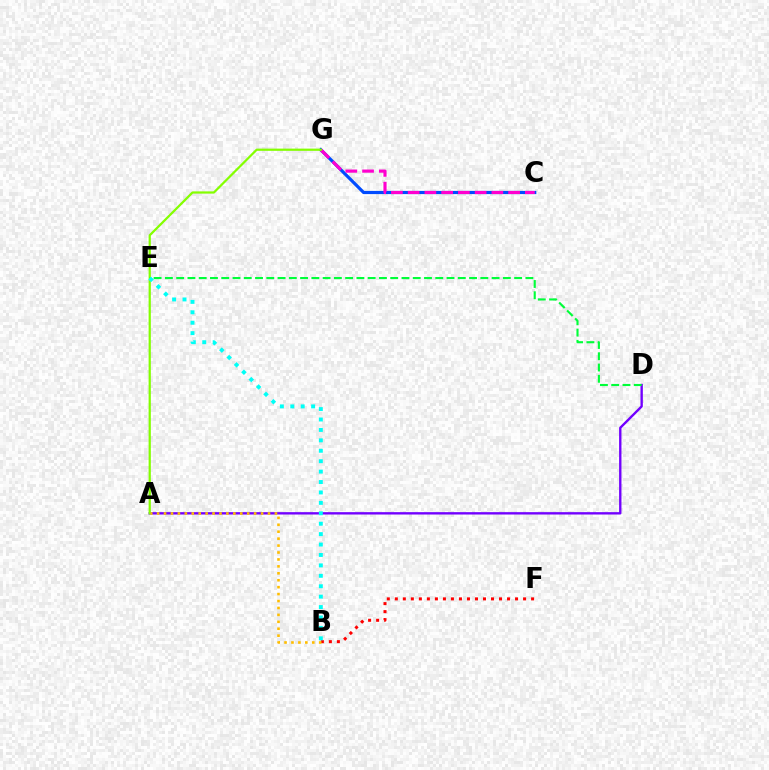{('B', 'F'): [{'color': '#ff0000', 'line_style': 'dotted', 'thickness': 2.18}], ('C', 'G'): [{'color': '#004bff', 'line_style': 'solid', 'thickness': 2.3}, {'color': '#ff00cf', 'line_style': 'dashed', 'thickness': 2.27}], ('A', 'D'): [{'color': '#7200ff', 'line_style': 'solid', 'thickness': 1.7}], ('A', 'G'): [{'color': '#84ff00', 'line_style': 'solid', 'thickness': 1.6}], ('D', 'E'): [{'color': '#00ff39', 'line_style': 'dashed', 'thickness': 1.53}], ('B', 'E'): [{'color': '#00fff6', 'line_style': 'dotted', 'thickness': 2.83}], ('A', 'B'): [{'color': '#ffbd00', 'line_style': 'dotted', 'thickness': 1.88}]}